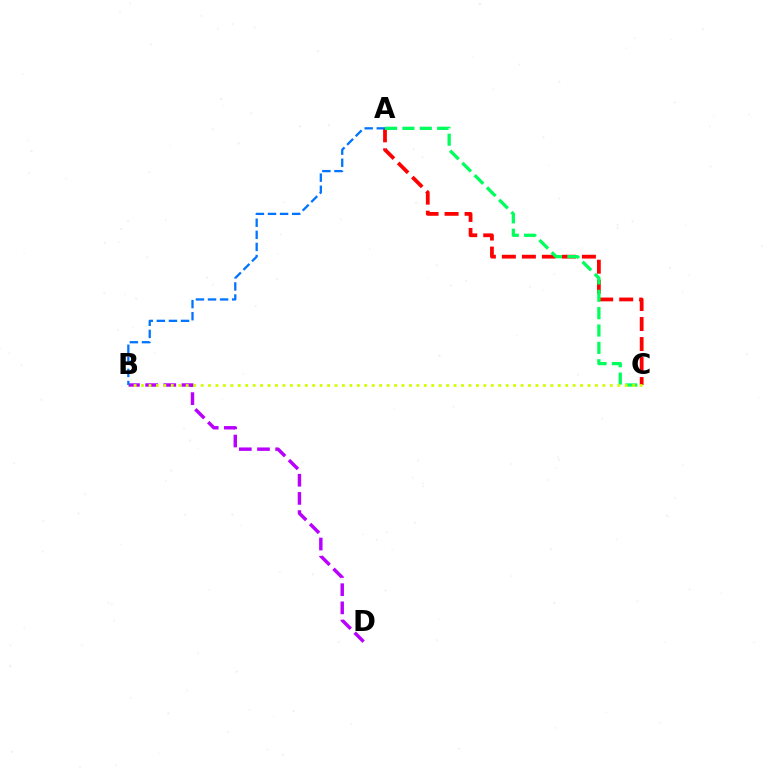{('A', 'C'): [{'color': '#ff0000', 'line_style': 'dashed', 'thickness': 2.72}, {'color': '#00ff5c', 'line_style': 'dashed', 'thickness': 2.36}], ('B', 'D'): [{'color': '#b900ff', 'line_style': 'dashed', 'thickness': 2.47}], ('B', 'C'): [{'color': '#d1ff00', 'line_style': 'dotted', 'thickness': 2.02}], ('A', 'B'): [{'color': '#0074ff', 'line_style': 'dashed', 'thickness': 1.64}]}